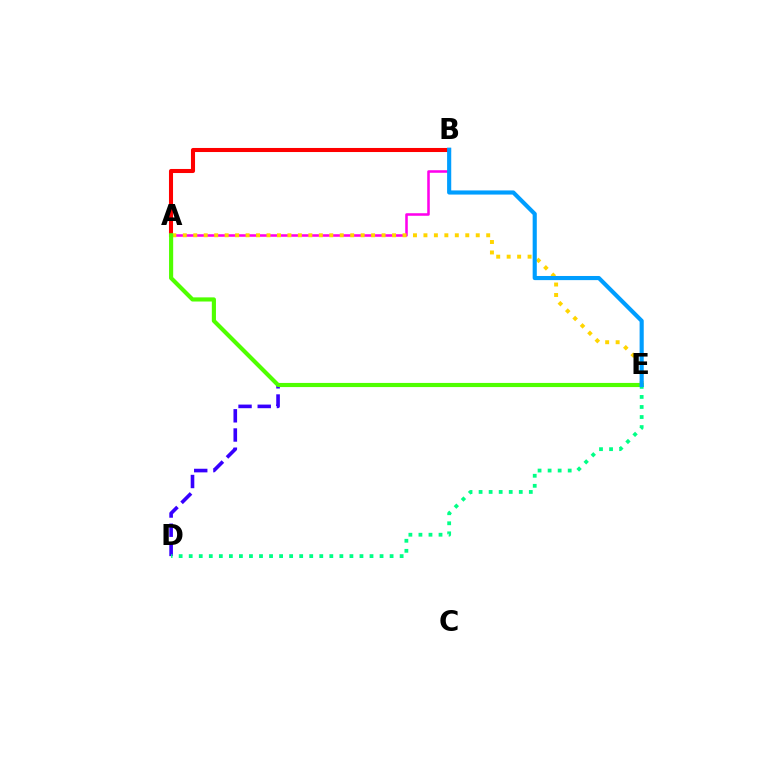{('A', 'B'): [{'color': '#ff00ed', 'line_style': 'solid', 'thickness': 1.83}, {'color': '#ff0000', 'line_style': 'solid', 'thickness': 2.93}], ('D', 'E'): [{'color': '#3700ff', 'line_style': 'dashed', 'thickness': 2.61}, {'color': '#00ff86', 'line_style': 'dotted', 'thickness': 2.73}], ('A', 'E'): [{'color': '#ffd500', 'line_style': 'dotted', 'thickness': 2.84}, {'color': '#4fff00', 'line_style': 'solid', 'thickness': 2.98}], ('B', 'E'): [{'color': '#009eff', 'line_style': 'solid', 'thickness': 2.98}]}